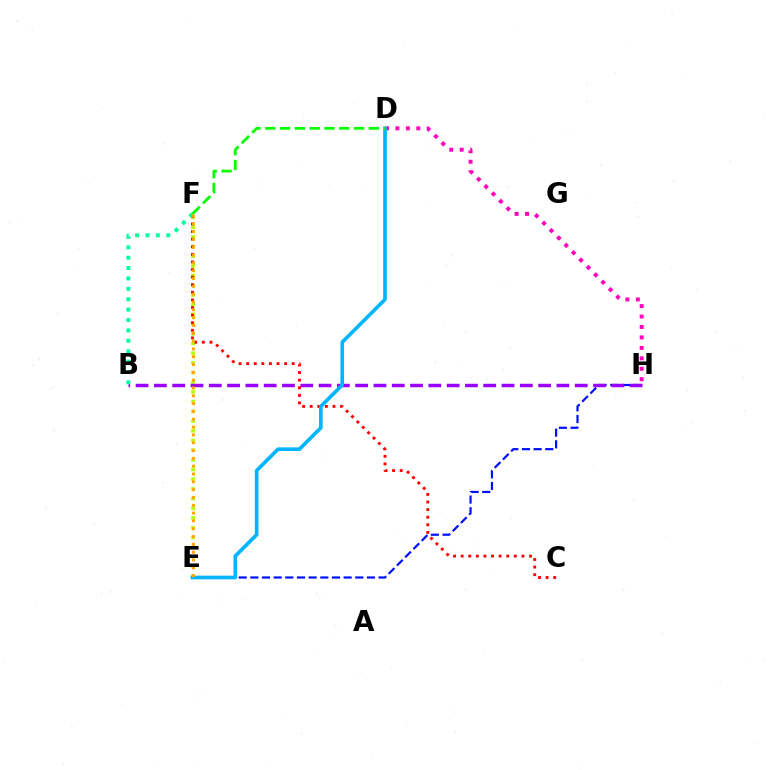{('E', 'H'): [{'color': '#0010ff', 'line_style': 'dashed', 'thickness': 1.58}], ('E', 'F'): [{'color': '#b3ff00', 'line_style': 'dotted', 'thickness': 2.63}, {'color': '#ffa500', 'line_style': 'dotted', 'thickness': 2.12}], ('B', 'H'): [{'color': '#9b00ff', 'line_style': 'dashed', 'thickness': 2.49}], ('C', 'F'): [{'color': '#ff0000', 'line_style': 'dotted', 'thickness': 2.06}], ('B', 'F'): [{'color': '#00ff9d', 'line_style': 'dotted', 'thickness': 2.82}], ('D', 'H'): [{'color': '#ff00bd', 'line_style': 'dotted', 'thickness': 2.84}], ('D', 'E'): [{'color': '#00b5ff', 'line_style': 'solid', 'thickness': 2.63}], ('D', 'F'): [{'color': '#08ff00', 'line_style': 'dashed', 'thickness': 2.01}]}